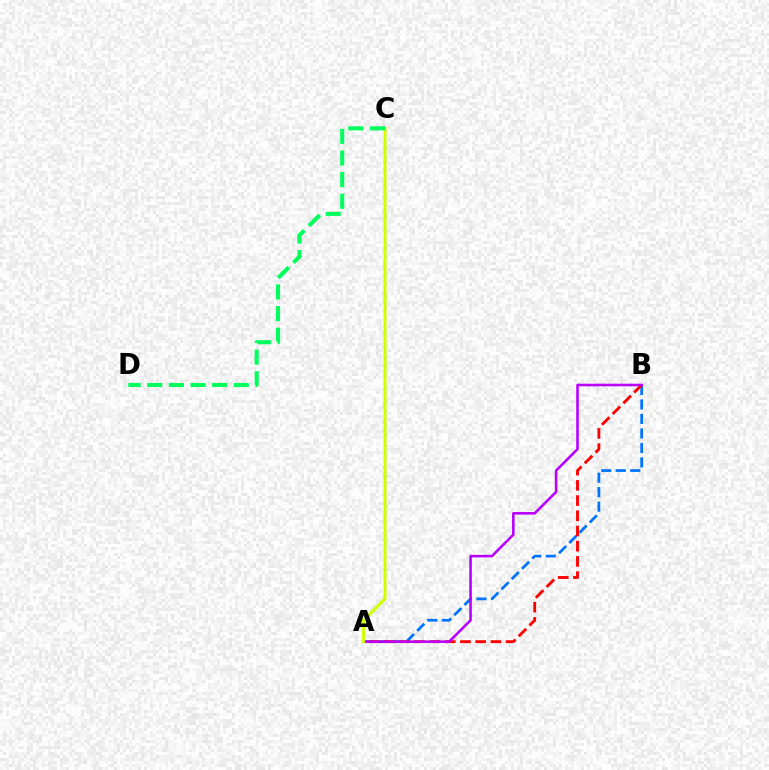{('A', 'B'): [{'color': '#0074ff', 'line_style': 'dashed', 'thickness': 1.97}, {'color': '#ff0000', 'line_style': 'dashed', 'thickness': 2.07}, {'color': '#b900ff', 'line_style': 'solid', 'thickness': 1.86}], ('A', 'C'): [{'color': '#d1ff00', 'line_style': 'solid', 'thickness': 2.2}], ('C', 'D'): [{'color': '#00ff5c', 'line_style': 'dashed', 'thickness': 2.94}]}